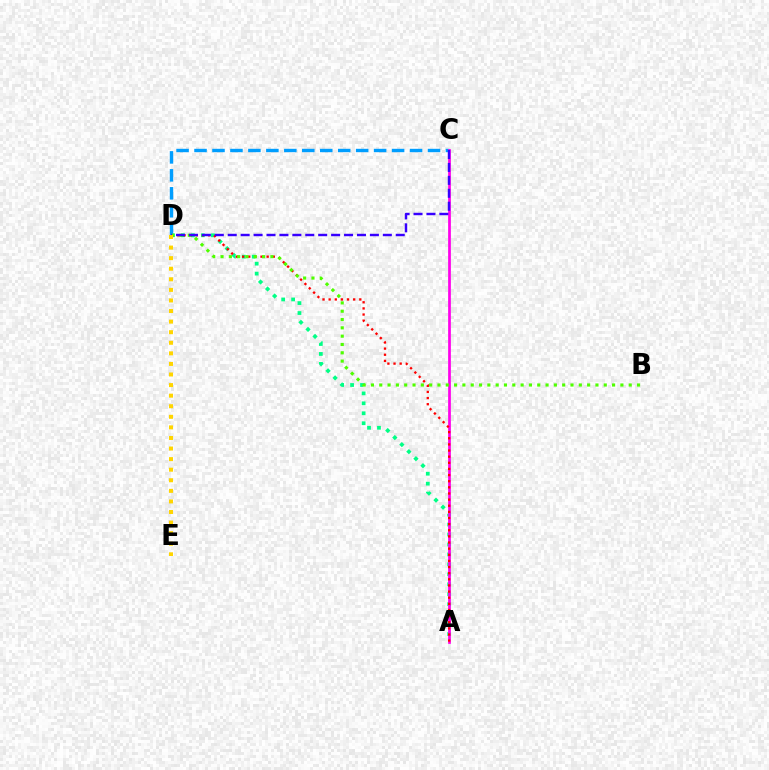{('A', 'D'): [{'color': '#00ff86', 'line_style': 'dotted', 'thickness': 2.7}, {'color': '#ff0000', 'line_style': 'dotted', 'thickness': 1.67}], ('C', 'D'): [{'color': '#009eff', 'line_style': 'dashed', 'thickness': 2.44}, {'color': '#3700ff', 'line_style': 'dashed', 'thickness': 1.76}], ('A', 'C'): [{'color': '#ff00ed', 'line_style': 'solid', 'thickness': 1.97}], ('B', 'D'): [{'color': '#4fff00', 'line_style': 'dotted', 'thickness': 2.26}], ('D', 'E'): [{'color': '#ffd500', 'line_style': 'dotted', 'thickness': 2.87}]}